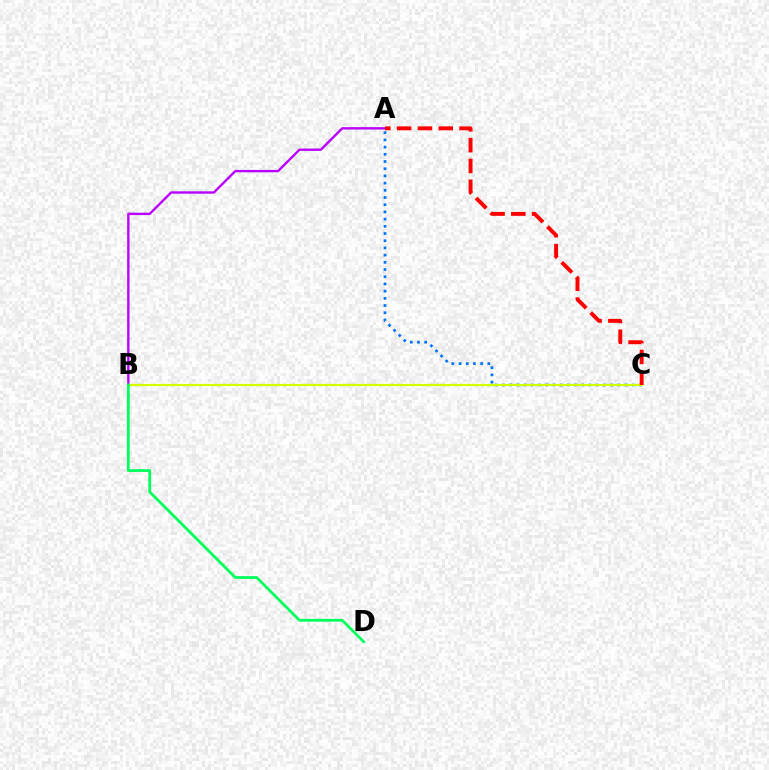{('A', 'C'): [{'color': '#0074ff', 'line_style': 'dotted', 'thickness': 1.96}, {'color': '#ff0000', 'line_style': 'dashed', 'thickness': 2.83}], ('A', 'B'): [{'color': '#b900ff', 'line_style': 'solid', 'thickness': 1.71}], ('B', 'C'): [{'color': '#d1ff00', 'line_style': 'solid', 'thickness': 1.58}], ('B', 'D'): [{'color': '#00ff5c', 'line_style': 'solid', 'thickness': 1.99}]}